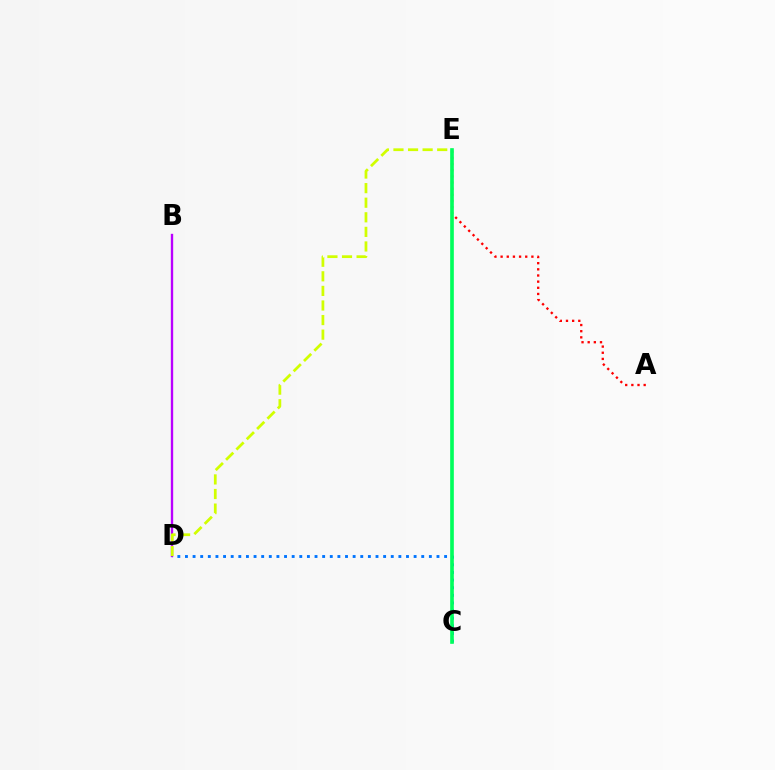{('A', 'E'): [{'color': '#ff0000', 'line_style': 'dotted', 'thickness': 1.67}], ('B', 'D'): [{'color': '#b900ff', 'line_style': 'solid', 'thickness': 1.7}], ('C', 'D'): [{'color': '#0074ff', 'line_style': 'dotted', 'thickness': 2.07}], ('D', 'E'): [{'color': '#d1ff00', 'line_style': 'dashed', 'thickness': 1.98}], ('C', 'E'): [{'color': '#00ff5c', 'line_style': 'solid', 'thickness': 2.63}]}